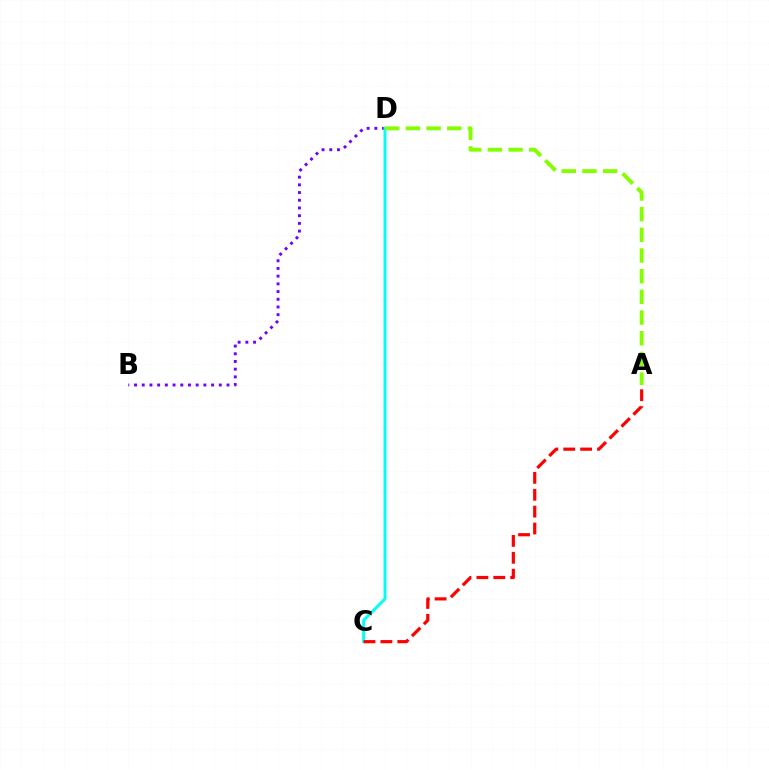{('B', 'D'): [{'color': '#7200ff', 'line_style': 'dotted', 'thickness': 2.09}], ('C', 'D'): [{'color': '#00fff6', 'line_style': 'solid', 'thickness': 2.11}], ('A', 'C'): [{'color': '#ff0000', 'line_style': 'dashed', 'thickness': 2.29}], ('A', 'D'): [{'color': '#84ff00', 'line_style': 'dashed', 'thickness': 2.81}]}